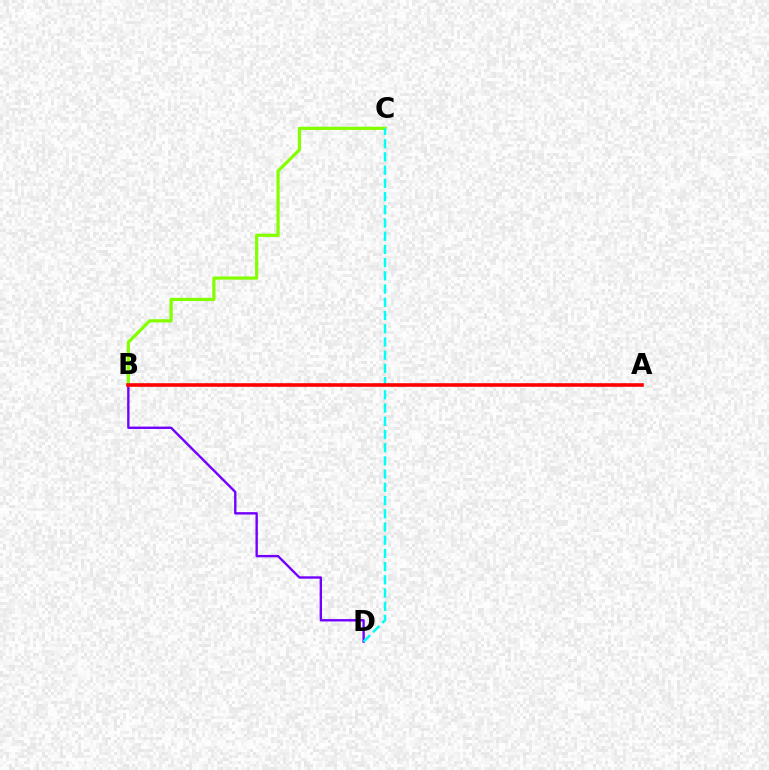{('B', 'D'): [{'color': '#7200ff', 'line_style': 'solid', 'thickness': 1.71}], ('B', 'C'): [{'color': '#84ff00', 'line_style': 'solid', 'thickness': 2.31}], ('C', 'D'): [{'color': '#00fff6', 'line_style': 'dashed', 'thickness': 1.8}], ('A', 'B'): [{'color': '#ff0000', 'line_style': 'solid', 'thickness': 2.59}]}